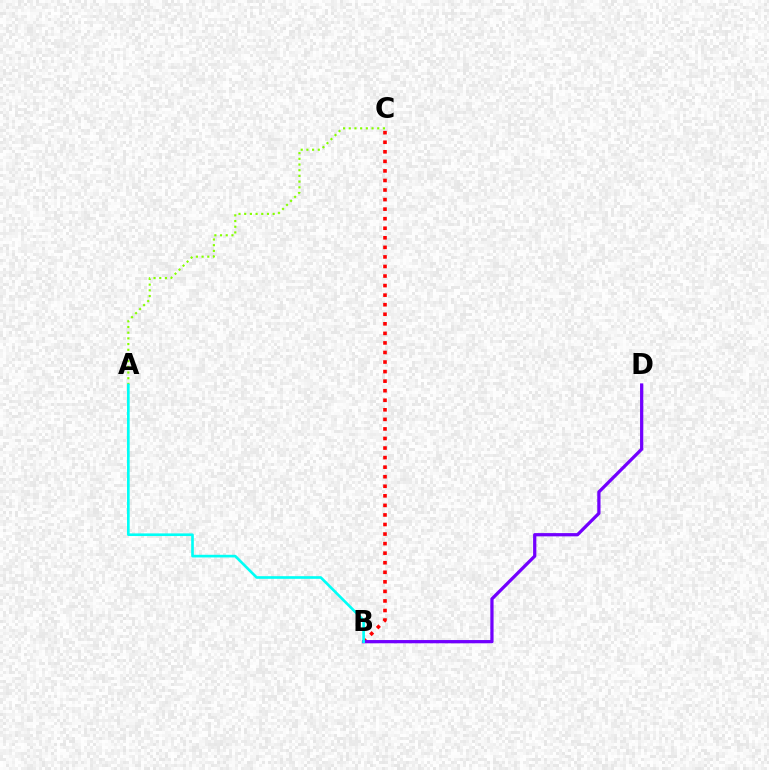{('A', 'C'): [{'color': '#84ff00', 'line_style': 'dotted', 'thickness': 1.55}], ('B', 'C'): [{'color': '#ff0000', 'line_style': 'dotted', 'thickness': 2.6}], ('B', 'D'): [{'color': '#7200ff', 'line_style': 'solid', 'thickness': 2.34}], ('A', 'B'): [{'color': '#00fff6', 'line_style': 'solid', 'thickness': 1.9}]}